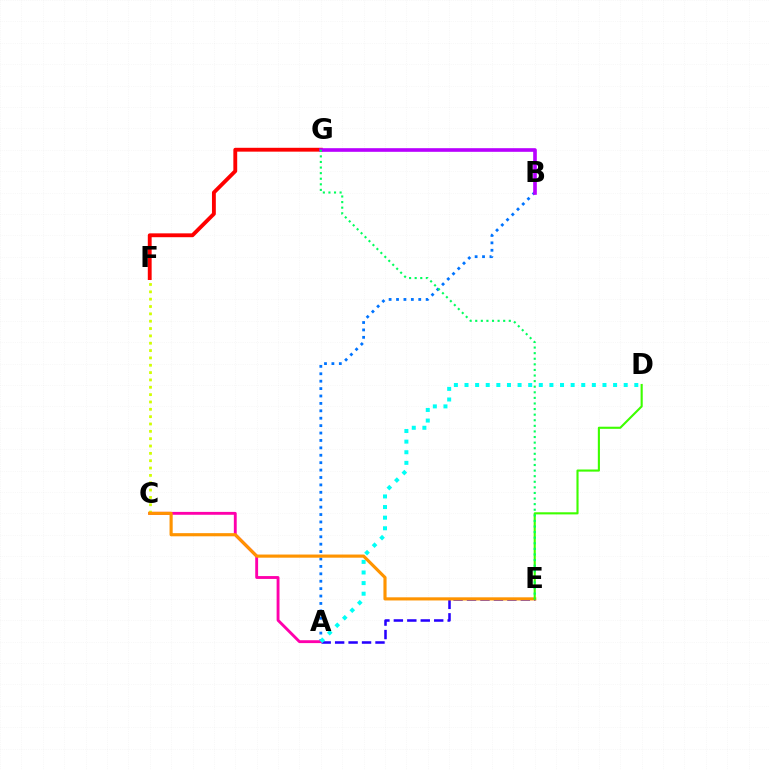{('A', 'B'): [{'color': '#0074ff', 'line_style': 'dotted', 'thickness': 2.01}], ('A', 'E'): [{'color': '#2500ff', 'line_style': 'dashed', 'thickness': 1.83}], ('F', 'G'): [{'color': '#ff0000', 'line_style': 'solid', 'thickness': 2.77}], ('A', 'C'): [{'color': '#ff00ac', 'line_style': 'solid', 'thickness': 2.07}], ('A', 'D'): [{'color': '#00fff6', 'line_style': 'dotted', 'thickness': 2.88}], ('C', 'F'): [{'color': '#d1ff00', 'line_style': 'dotted', 'thickness': 2.0}], ('C', 'E'): [{'color': '#ff9400', 'line_style': 'solid', 'thickness': 2.26}], ('D', 'E'): [{'color': '#3dff00', 'line_style': 'solid', 'thickness': 1.53}], ('B', 'G'): [{'color': '#b900ff', 'line_style': 'solid', 'thickness': 2.61}], ('E', 'G'): [{'color': '#00ff5c', 'line_style': 'dotted', 'thickness': 1.52}]}